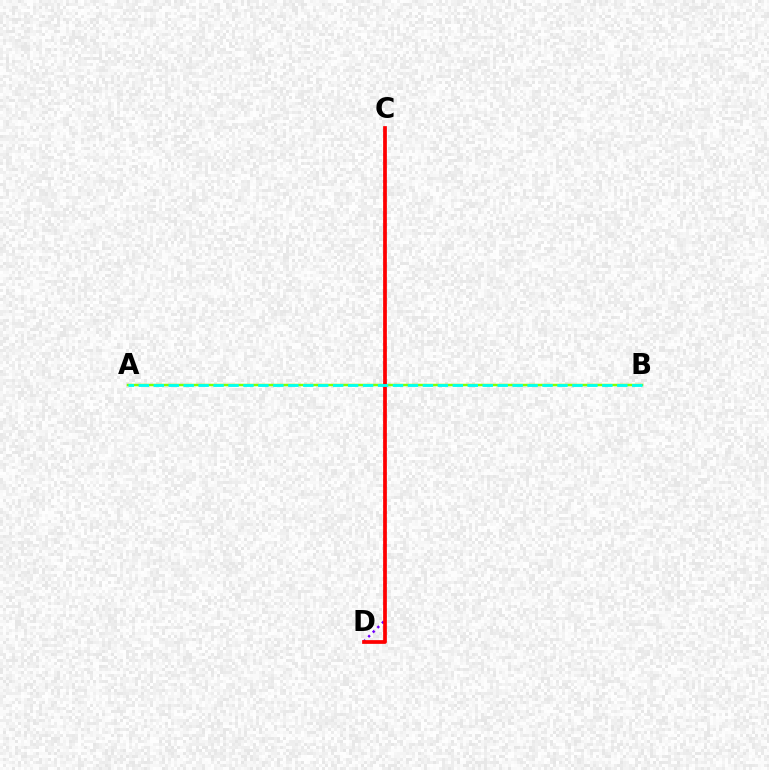{('C', 'D'): [{'color': '#7200ff', 'line_style': 'dotted', 'thickness': 1.77}, {'color': '#ff0000', 'line_style': 'solid', 'thickness': 2.68}], ('A', 'B'): [{'color': '#84ff00', 'line_style': 'solid', 'thickness': 1.79}, {'color': '#00fff6', 'line_style': 'dashed', 'thickness': 2.03}]}